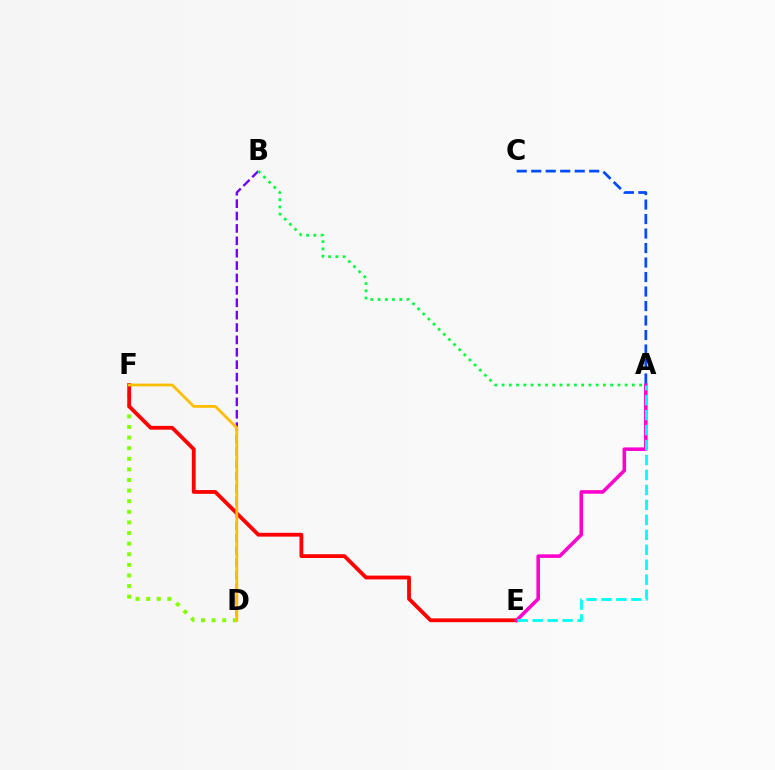{('D', 'F'): [{'color': '#84ff00', 'line_style': 'dotted', 'thickness': 2.88}, {'color': '#ffbd00', 'line_style': 'solid', 'thickness': 2.0}], ('B', 'D'): [{'color': '#7200ff', 'line_style': 'dashed', 'thickness': 1.68}], ('E', 'F'): [{'color': '#ff0000', 'line_style': 'solid', 'thickness': 2.73}], ('A', 'E'): [{'color': '#ff00cf', 'line_style': 'solid', 'thickness': 2.56}, {'color': '#00fff6', 'line_style': 'dashed', 'thickness': 2.03}], ('A', 'B'): [{'color': '#00ff39', 'line_style': 'dotted', 'thickness': 1.97}], ('A', 'C'): [{'color': '#004bff', 'line_style': 'dashed', 'thickness': 1.97}]}